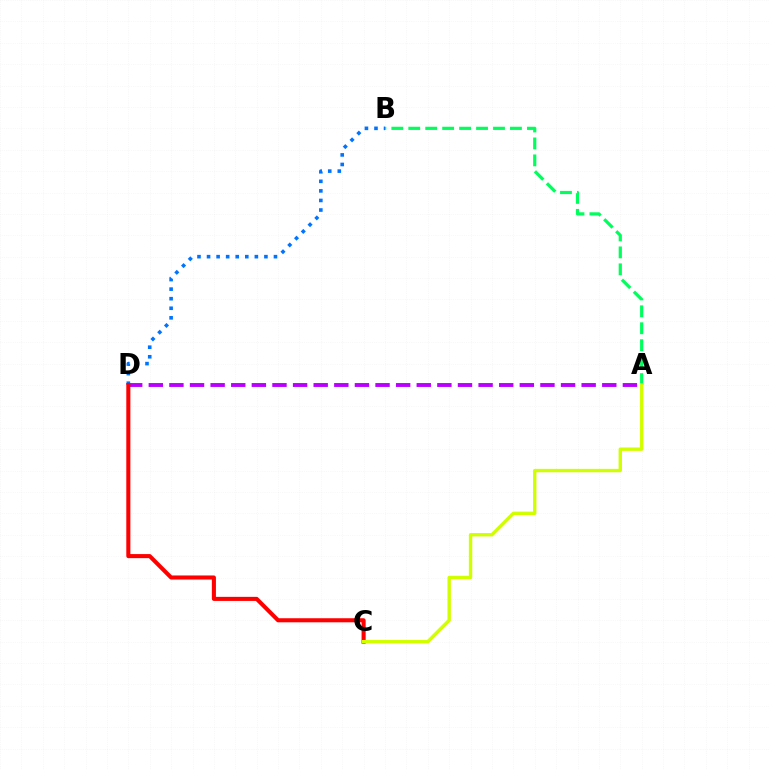{('A', 'B'): [{'color': '#00ff5c', 'line_style': 'dashed', 'thickness': 2.3}], ('A', 'D'): [{'color': '#b900ff', 'line_style': 'dashed', 'thickness': 2.8}], ('B', 'D'): [{'color': '#0074ff', 'line_style': 'dotted', 'thickness': 2.6}], ('C', 'D'): [{'color': '#ff0000', 'line_style': 'solid', 'thickness': 2.93}], ('A', 'C'): [{'color': '#d1ff00', 'line_style': 'solid', 'thickness': 2.44}]}